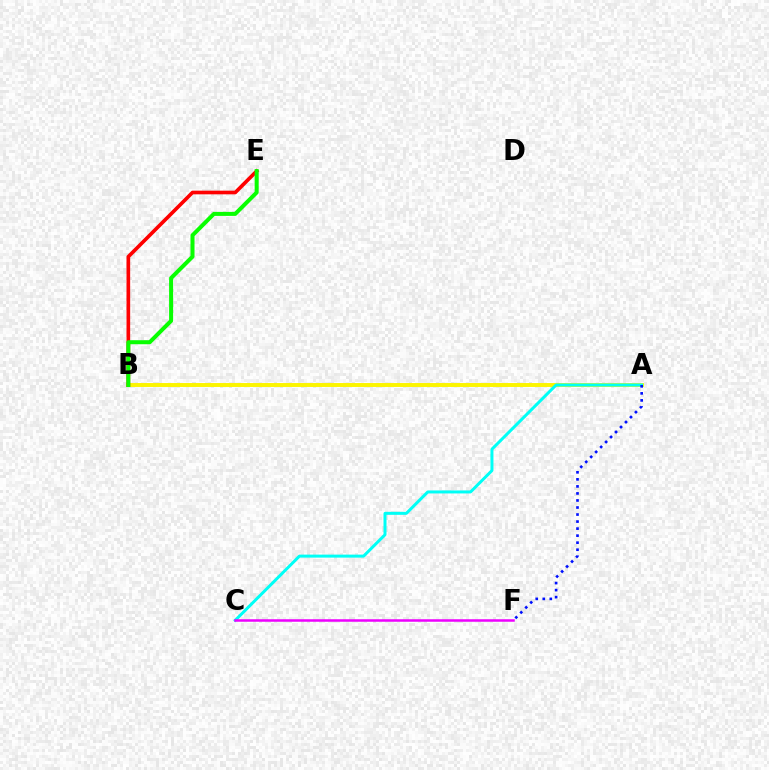{('A', 'B'): [{'color': '#fcf500', 'line_style': 'solid', 'thickness': 2.83}], ('A', 'C'): [{'color': '#00fff6', 'line_style': 'solid', 'thickness': 2.16}], ('B', 'E'): [{'color': '#ff0000', 'line_style': 'solid', 'thickness': 2.63}, {'color': '#08ff00', 'line_style': 'solid', 'thickness': 2.9}], ('C', 'F'): [{'color': '#ee00ff', 'line_style': 'solid', 'thickness': 1.81}], ('A', 'F'): [{'color': '#0010ff', 'line_style': 'dotted', 'thickness': 1.91}]}